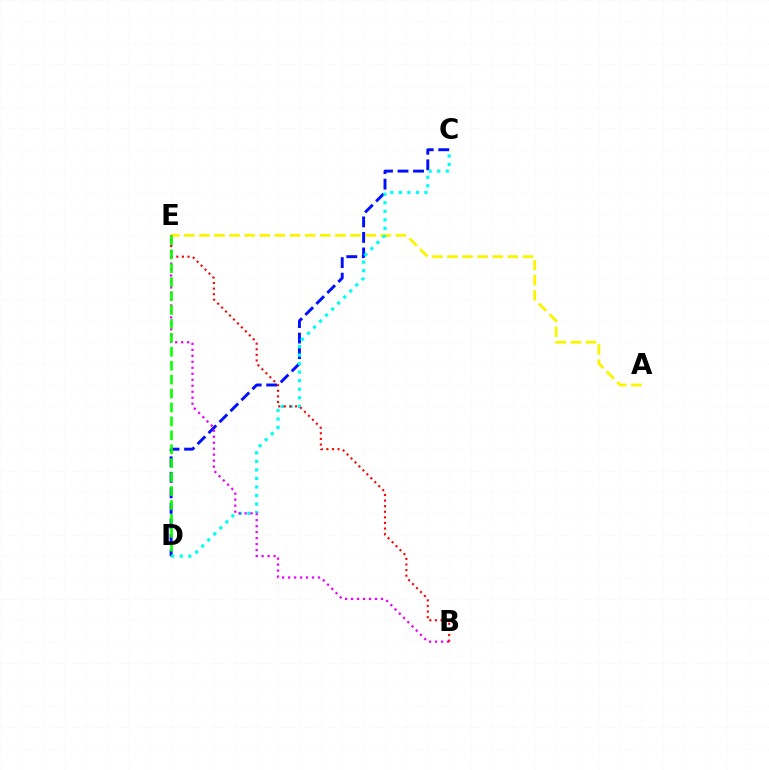{('A', 'E'): [{'color': '#fcf500', 'line_style': 'dashed', 'thickness': 2.05}], ('C', 'D'): [{'color': '#0010ff', 'line_style': 'dashed', 'thickness': 2.11}, {'color': '#00fff6', 'line_style': 'dotted', 'thickness': 2.32}], ('B', 'E'): [{'color': '#ee00ff', 'line_style': 'dotted', 'thickness': 1.63}, {'color': '#ff0000', 'line_style': 'dotted', 'thickness': 1.52}], ('D', 'E'): [{'color': '#08ff00', 'line_style': 'dashed', 'thickness': 1.89}]}